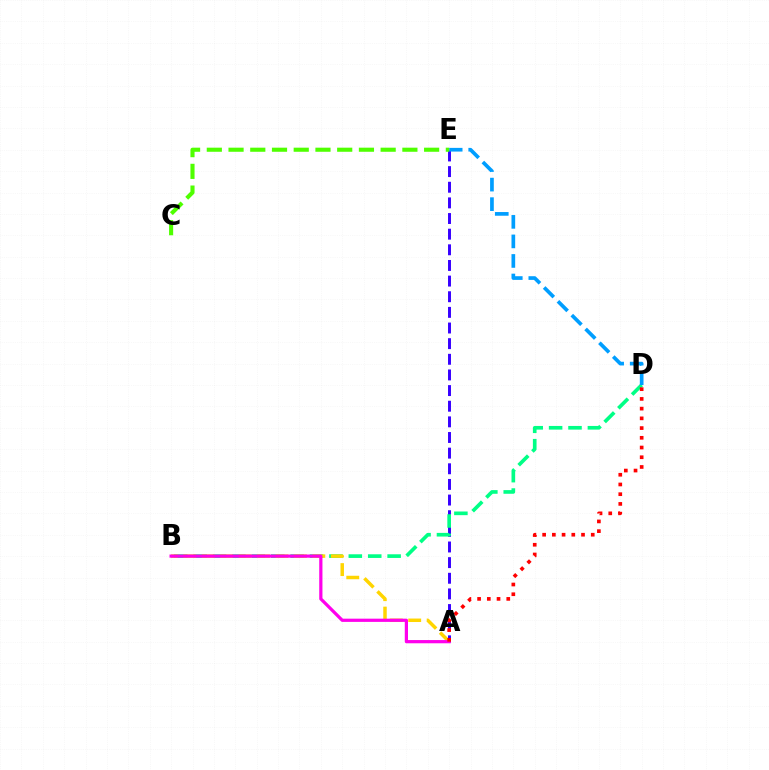{('A', 'E'): [{'color': '#3700ff', 'line_style': 'dashed', 'thickness': 2.12}], ('B', 'D'): [{'color': '#00ff86', 'line_style': 'dashed', 'thickness': 2.64}], ('A', 'B'): [{'color': '#ffd500', 'line_style': 'dashed', 'thickness': 2.51}, {'color': '#ff00ed', 'line_style': 'solid', 'thickness': 2.32}], ('A', 'D'): [{'color': '#ff0000', 'line_style': 'dotted', 'thickness': 2.64}], ('D', 'E'): [{'color': '#009eff', 'line_style': 'dashed', 'thickness': 2.66}], ('C', 'E'): [{'color': '#4fff00', 'line_style': 'dashed', 'thickness': 2.95}]}